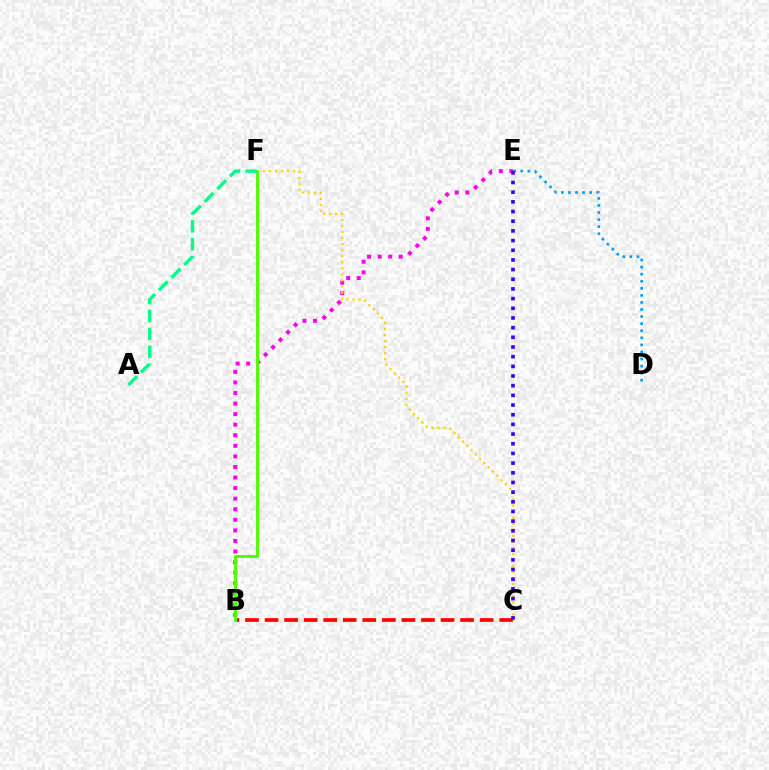{('B', 'E'): [{'color': '#ff00ed', 'line_style': 'dotted', 'thickness': 2.87}], ('B', 'C'): [{'color': '#ff0000', 'line_style': 'dashed', 'thickness': 2.66}], ('D', 'E'): [{'color': '#009eff', 'line_style': 'dotted', 'thickness': 1.92}], ('C', 'F'): [{'color': '#ffd500', 'line_style': 'dotted', 'thickness': 1.65}], ('B', 'F'): [{'color': '#4fff00', 'line_style': 'solid', 'thickness': 2.12}], ('C', 'E'): [{'color': '#3700ff', 'line_style': 'dotted', 'thickness': 2.63}], ('A', 'F'): [{'color': '#00ff86', 'line_style': 'dashed', 'thickness': 2.43}]}